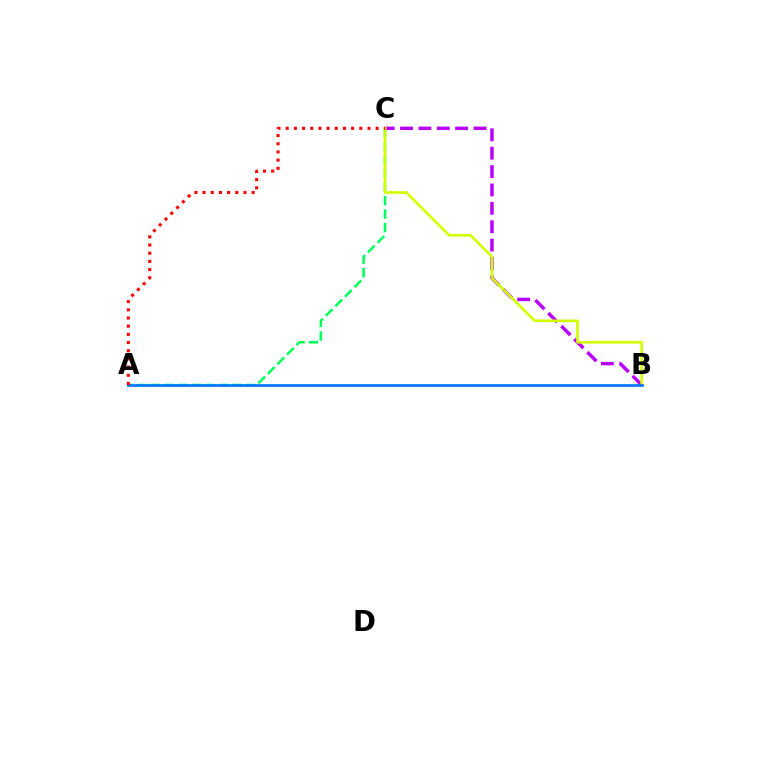{('B', 'C'): [{'color': '#b900ff', 'line_style': 'dashed', 'thickness': 2.5}, {'color': '#d1ff00', 'line_style': 'solid', 'thickness': 1.92}], ('A', 'C'): [{'color': '#00ff5c', 'line_style': 'dashed', 'thickness': 1.83}, {'color': '#ff0000', 'line_style': 'dotted', 'thickness': 2.22}], ('A', 'B'): [{'color': '#0074ff', 'line_style': 'solid', 'thickness': 1.92}]}